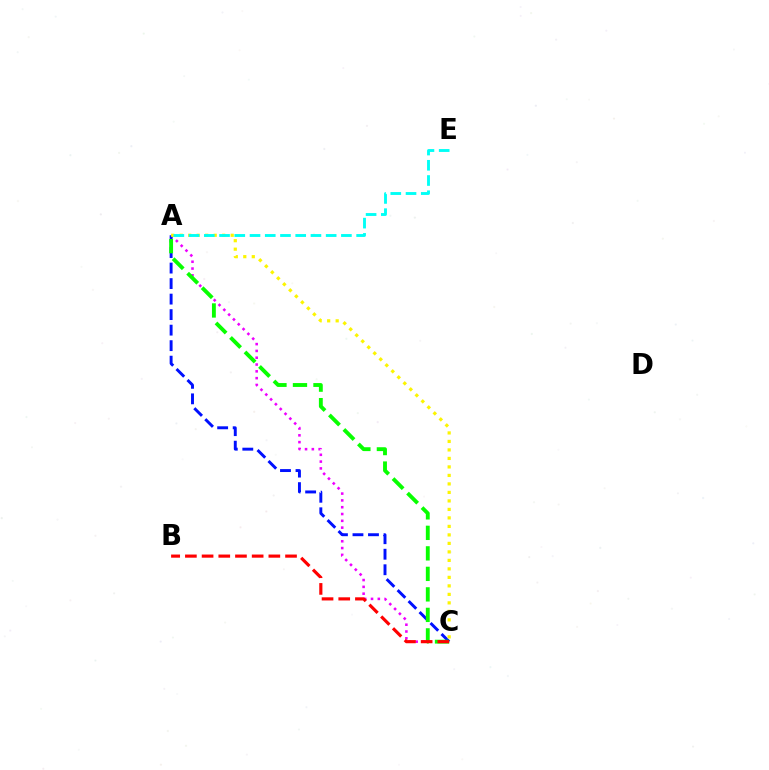{('A', 'C'): [{'color': '#ee00ff', 'line_style': 'dotted', 'thickness': 1.85}, {'color': '#0010ff', 'line_style': 'dashed', 'thickness': 2.11}, {'color': '#fcf500', 'line_style': 'dotted', 'thickness': 2.31}, {'color': '#08ff00', 'line_style': 'dashed', 'thickness': 2.79}], ('A', 'E'): [{'color': '#00fff6', 'line_style': 'dashed', 'thickness': 2.07}], ('B', 'C'): [{'color': '#ff0000', 'line_style': 'dashed', 'thickness': 2.27}]}